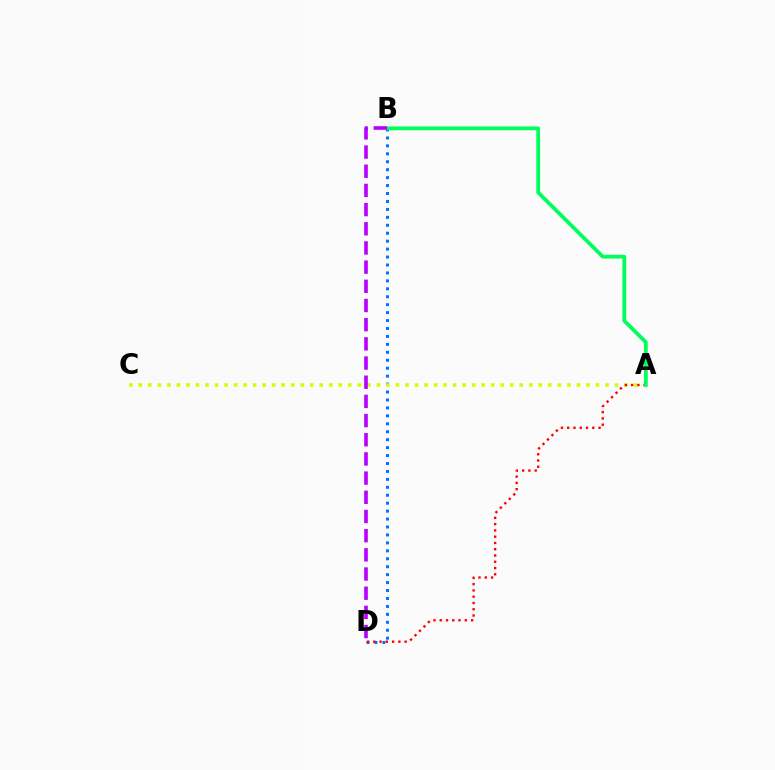{('B', 'D'): [{'color': '#0074ff', 'line_style': 'dotted', 'thickness': 2.16}, {'color': '#b900ff', 'line_style': 'dashed', 'thickness': 2.61}], ('A', 'C'): [{'color': '#d1ff00', 'line_style': 'dotted', 'thickness': 2.59}], ('A', 'D'): [{'color': '#ff0000', 'line_style': 'dotted', 'thickness': 1.7}], ('A', 'B'): [{'color': '#00ff5c', 'line_style': 'solid', 'thickness': 2.73}]}